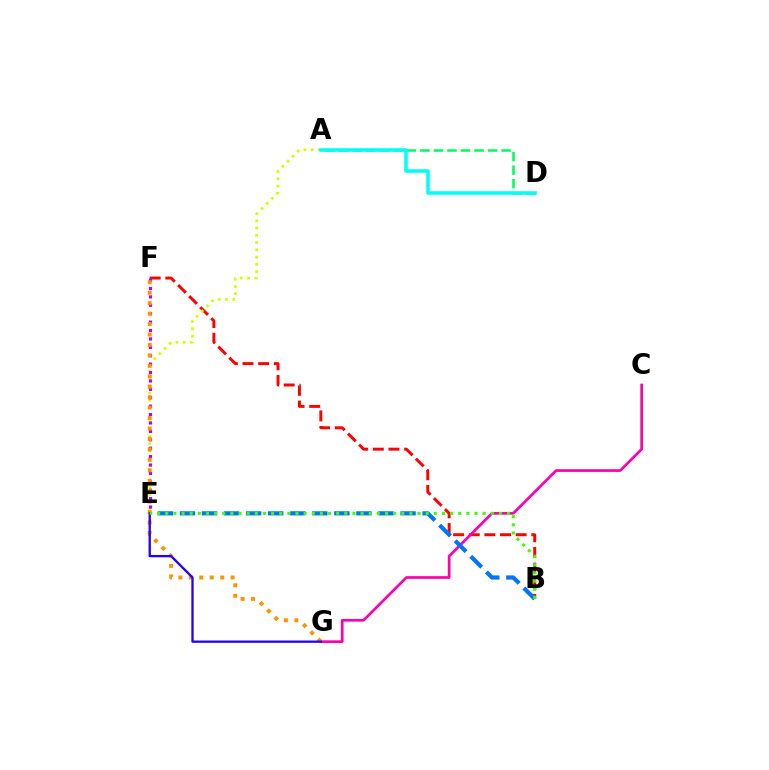{('B', 'F'): [{'color': '#ff0000', 'line_style': 'dashed', 'thickness': 2.12}], ('A', 'D'): [{'color': '#00ff5c', 'line_style': 'dashed', 'thickness': 1.84}, {'color': '#00fff6', 'line_style': 'solid', 'thickness': 2.54}], ('C', 'G'): [{'color': '#ff00ac', 'line_style': 'solid', 'thickness': 1.94}], ('A', 'E'): [{'color': '#d1ff00', 'line_style': 'dotted', 'thickness': 1.97}], ('B', 'E'): [{'color': '#0074ff', 'line_style': 'dashed', 'thickness': 3.0}, {'color': '#3dff00', 'line_style': 'dotted', 'thickness': 2.21}], ('E', 'F'): [{'color': '#b900ff', 'line_style': 'dotted', 'thickness': 2.28}], ('F', 'G'): [{'color': '#ff9400', 'line_style': 'dotted', 'thickness': 2.84}], ('E', 'G'): [{'color': '#2500ff', 'line_style': 'solid', 'thickness': 1.66}]}